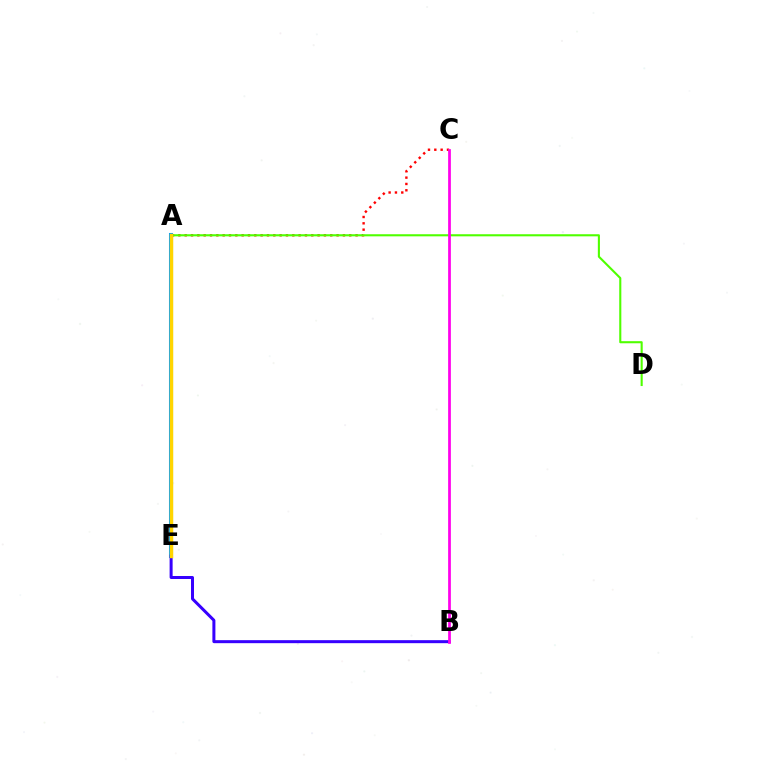{('A', 'C'): [{'color': '#ff0000', 'line_style': 'dotted', 'thickness': 1.72}], ('A', 'E'): [{'color': '#009eff', 'line_style': 'solid', 'thickness': 2.91}, {'color': '#00ff86', 'line_style': 'solid', 'thickness': 1.98}, {'color': '#ffd500', 'line_style': 'solid', 'thickness': 2.47}], ('B', 'E'): [{'color': '#3700ff', 'line_style': 'solid', 'thickness': 2.17}], ('A', 'D'): [{'color': '#4fff00', 'line_style': 'solid', 'thickness': 1.51}], ('B', 'C'): [{'color': '#ff00ed', 'line_style': 'solid', 'thickness': 1.98}]}